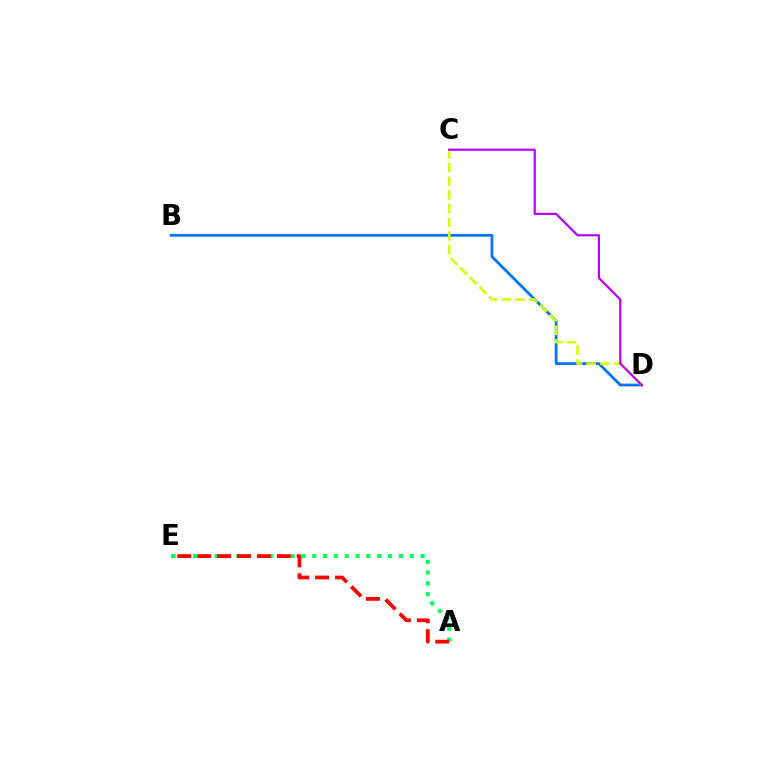{('B', 'D'): [{'color': '#0074ff', 'line_style': 'solid', 'thickness': 1.99}], ('C', 'D'): [{'color': '#d1ff00', 'line_style': 'dashed', 'thickness': 1.85}, {'color': '#b900ff', 'line_style': 'solid', 'thickness': 1.59}], ('A', 'E'): [{'color': '#00ff5c', 'line_style': 'dotted', 'thickness': 2.95}, {'color': '#ff0000', 'line_style': 'dashed', 'thickness': 2.7}]}